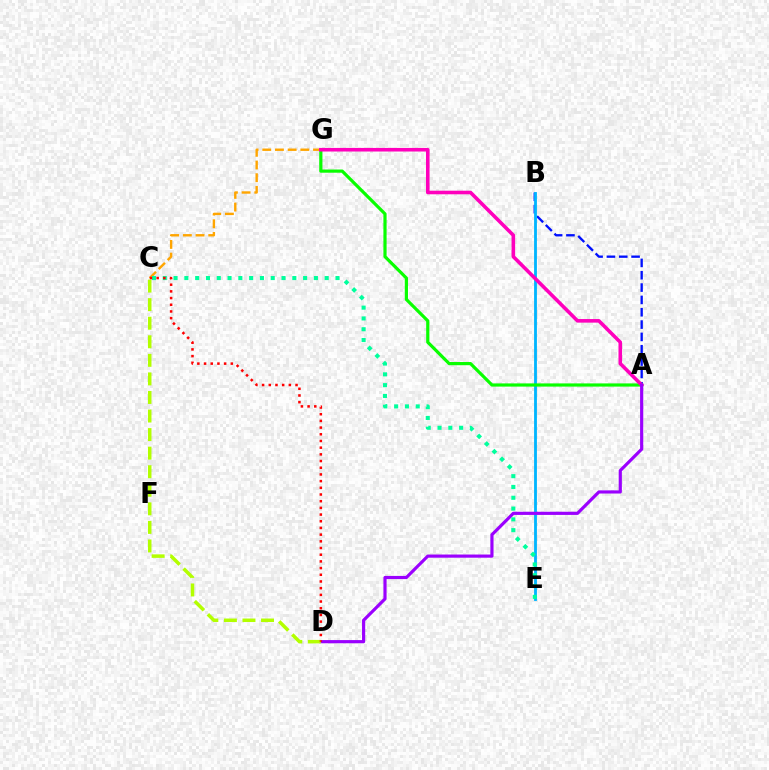{('A', 'B'): [{'color': '#0010ff', 'line_style': 'dashed', 'thickness': 1.68}], ('C', 'G'): [{'color': '#ffa500', 'line_style': 'dashed', 'thickness': 1.72}], ('B', 'E'): [{'color': '#00b5ff', 'line_style': 'solid', 'thickness': 2.04}], ('A', 'G'): [{'color': '#08ff00', 'line_style': 'solid', 'thickness': 2.3}, {'color': '#ff00bd', 'line_style': 'solid', 'thickness': 2.58}], ('A', 'D'): [{'color': '#9b00ff', 'line_style': 'solid', 'thickness': 2.28}], ('C', 'E'): [{'color': '#00ff9d', 'line_style': 'dotted', 'thickness': 2.93}], ('C', 'D'): [{'color': '#b3ff00', 'line_style': 'dashed', 'thickness': 2.52}, {'color': '#ff0000', 'line_style': 'dotted', 'thickness': 1.82}]}